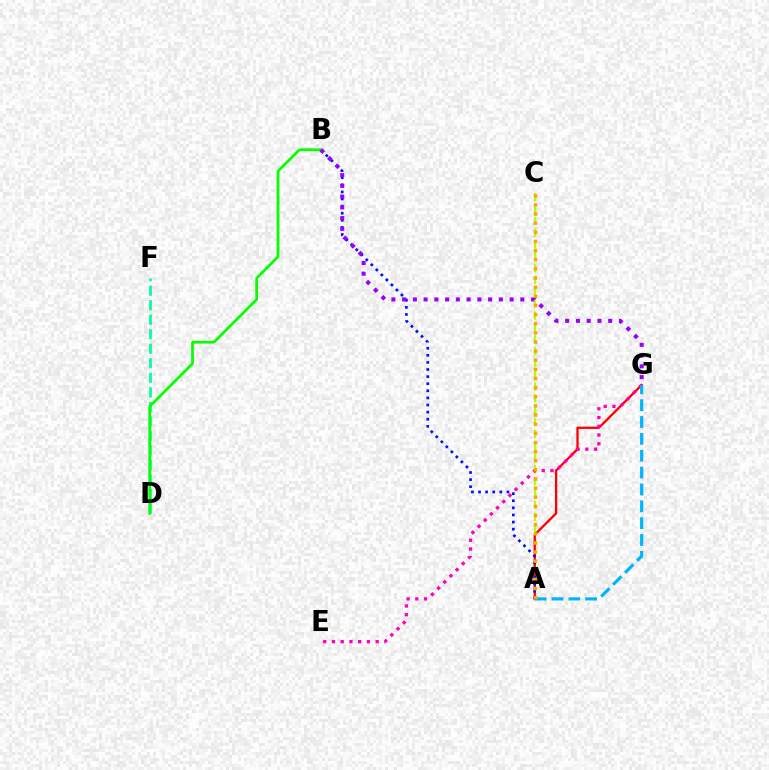{('A', 'C'): [{'color': '#b3ff00', 'line_style': 'dashed', 'thickness': 1.61}, {'color': '#ffa500', 'line_style': 'dotted', 'thickness': 2.48}], ('A', 'G'): [{'color': '#ff0000', 'line_style': 'solid', 'thickness': 1.65}, {'color': '#00b5ff', 'line_style': 'dashed', 'thickness': 2.29}], ('A', 'B'): [{'color': '#0010ff', 'line_style': 'dotted', 'thickness': 1.93}], ('E', 'G'): [{'color': '#ff00bd', 'line_style': 'dotted', 'thickness': 2.37}], ('D', 'F'): [{'color': '#00ff9d', 'line_style': 'dashed', 'thickness': 1.97}], ('B', 'D'): [{'color': '#08ff00', 'line_style': 'solid', 'thickness': 1.97}], ('B', 'G'): [{'color': '#9b00ff', 'line_style': 'dotted', 'thickness': 2.92}]}